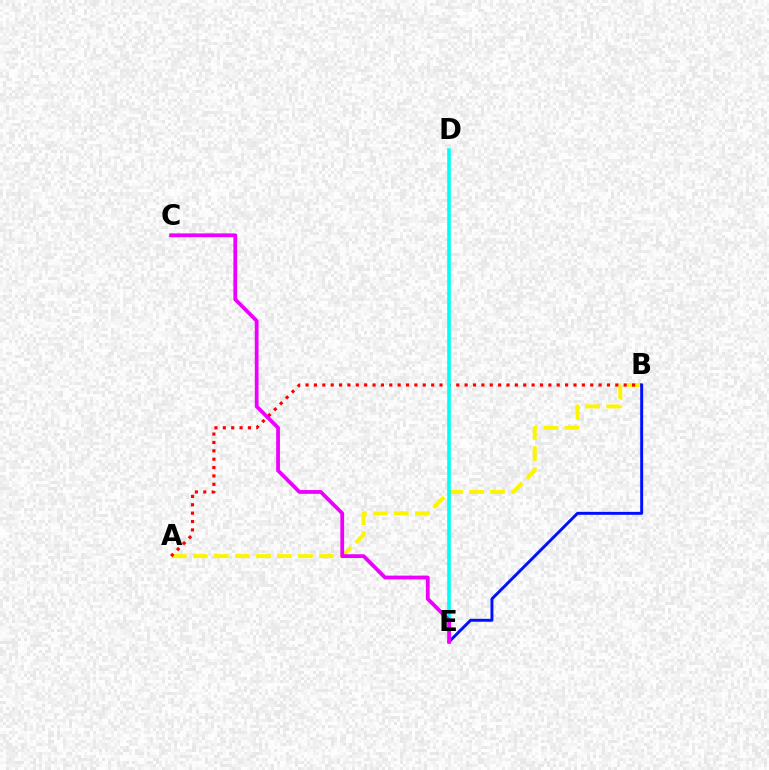{('A', 'B'): [{'color': '#fcf500', 'line_style': 'dashed', 'thickness': 2.86}, {'color': '#ff0000', 'line_style': 'dotted', 'thickness': 2.27}], ('D', 'E'): [{'color': '#08ff00', 'line_style': 'solid', 'thickness': 1.59}, {'color': '#00fff6', 'line_style': 'solid', 'thickness': 2.54}], ('B', 'E'): [{'color': '#0010ff', 'line_style': 'solid', 'thickness': 2.11}], ('C', 'E'): [{'color': '#ee00ff', 'line_style': 'solid', 'thickness': 2.72}]}